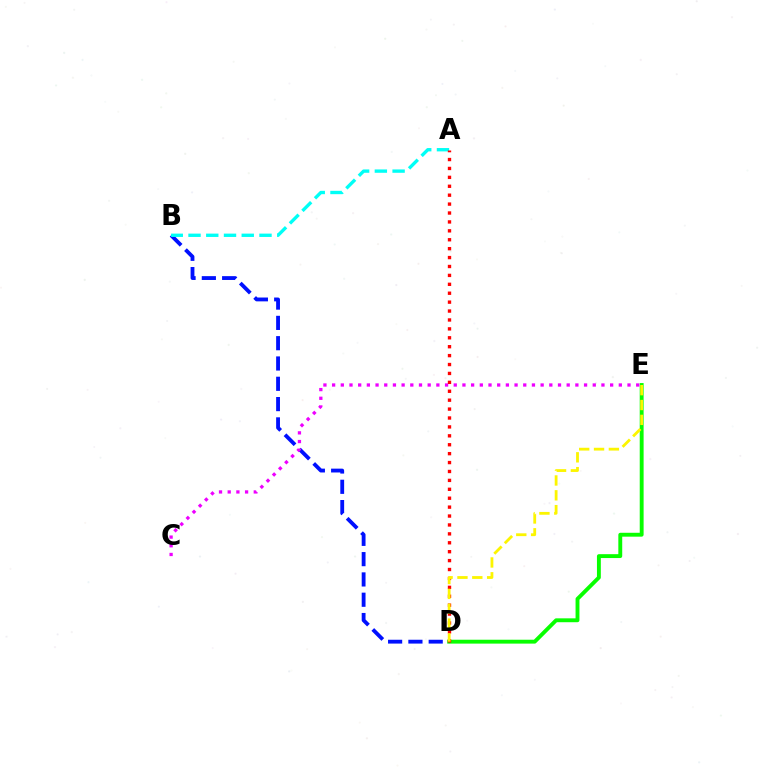{('B', 'D'): [{'color': '#0010ff', 'line_style': 'dashed', 'thickness': 2.76}], ('D', 'E'): [{'color': '#08ff00', 'line_style': 'solid', 'thickness': 2.79}, {'color': '#fcf500', 'line_style': 'dashed', 'thickness': 2.02}], ('A', 'B'): [{'color': '#00fff6', 'line_style': 'dashed', 'thickness': 2.41}], ('C', 'E'): [{'color': '#ee00ff', 'line_style': 'dotted', 'thickness': 2.36}], ('A', 'D'): [{'color': '#ff0000', 'line_style': 'dotted', 'thickness': 2.42}]}